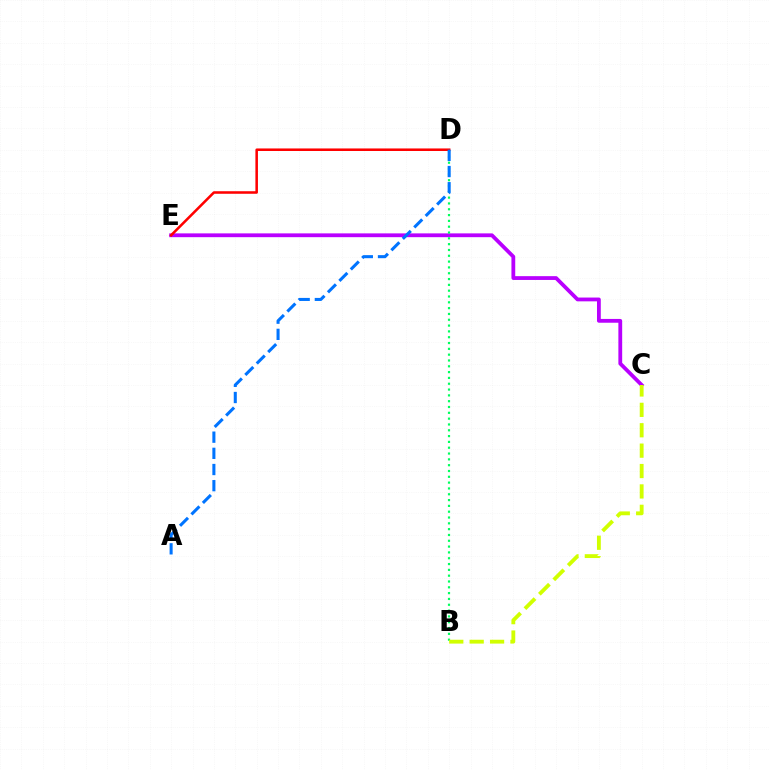{('C', 'E'): [{'color': '#b900ff', 'line_style': 'solid', 'thickness': 2.73}], ('B', 'D'): [{'color': '#00ff5c', 'line_style': 'dotted', 'thickness': 1.58}], ('B', 'C'): [{'color': '#d1ff00', 'line_style': 'dashed', 'thickness': 2.77}], ('D', 'E'): [{'color': '#ff0000', 'line_style': 'solid', 'thickness': 1.83}], ('A', 'D'): [{'color': '#0074ff', 'line_style': 'dashed', 'thickness': 2.2}]}